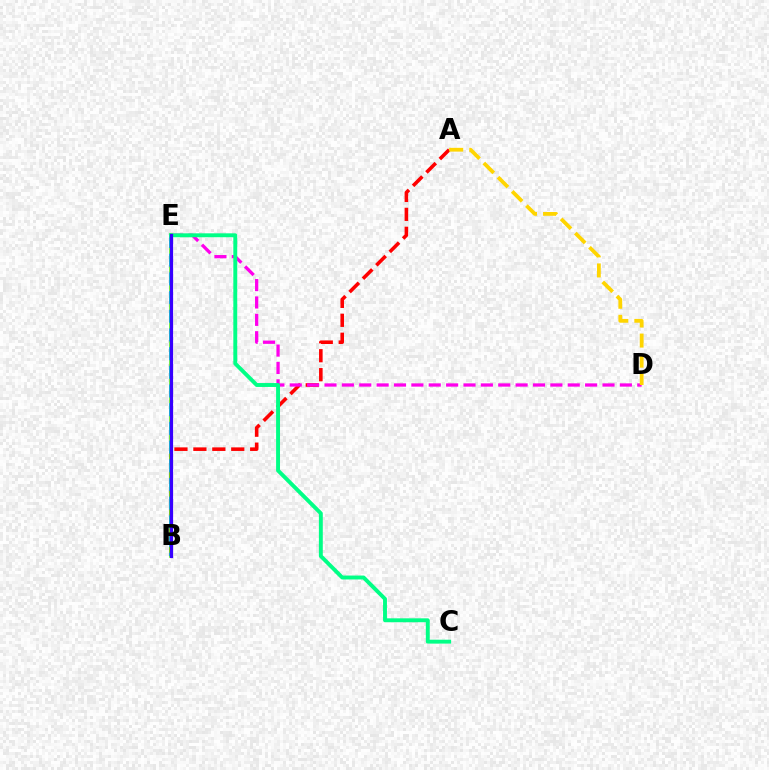{('A', 'B'): [{'color': '#ff0000', 'line_style': 'dashed', 'thickness': 2.57}], ('B', 'E'): [{'color': '#4fff00', 'line_style': 'solid', 'thickness': 2.52}, {'color': '#009eff', 'line_style': 'dashed', 'thickness': 2.54}, {'color': '#3700ff', 'line_style': 'solid', 'thickness': 2.3}], ('D', 'E'): [{'color': '#ff00ed', 'line_style': 'dashed', 'thickness': 2.36}], ('A', 'D'): [{'color': '#ffd500', 'line_style': 'dashed', 'thickness': 2.73}], ('C', 'E'): [{'color': '#00ff86', 'line_style': 'solid', 'thickness': 2.81}]}